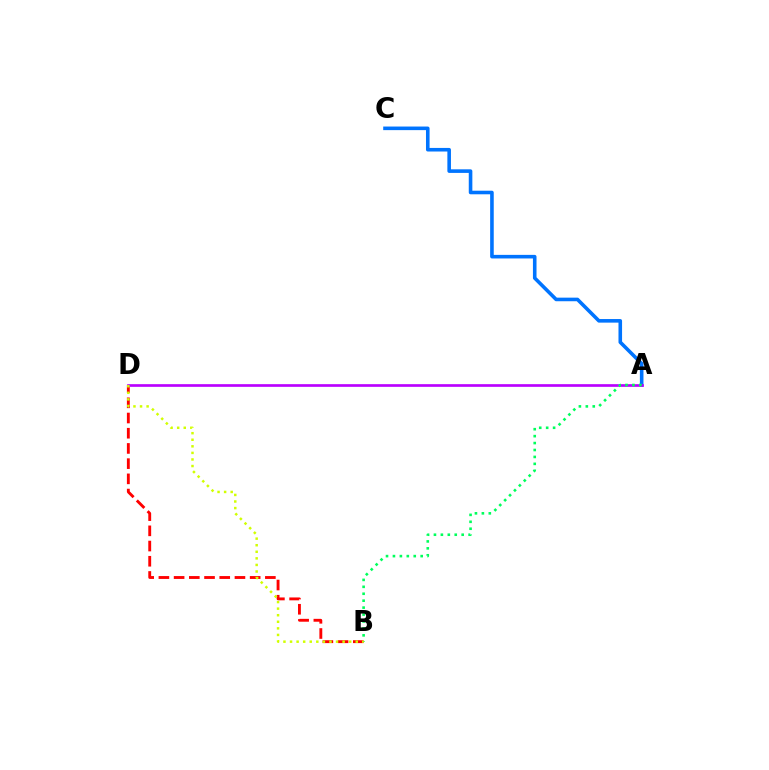{('A', 'C'): [{'color': '#0074ff', 'line_style': 'solid', 'thickness': 2.58}], ('B', 'D'): [{'color': '#ff0000', 'line_style': 'dashed', 'thickness': 2.07}, {'color': '#d1ff00', 'line_style': 'dotted', 'thickness': 1.79}], ('A', 'D'): [{'color': '#b900ff', 'line_style': 'solid', 'thickness': 1.93}], ('A', 'B'): [{'color': '#00ff5c', 'line_style': 'dotted', 'thickness': 1.88}]}